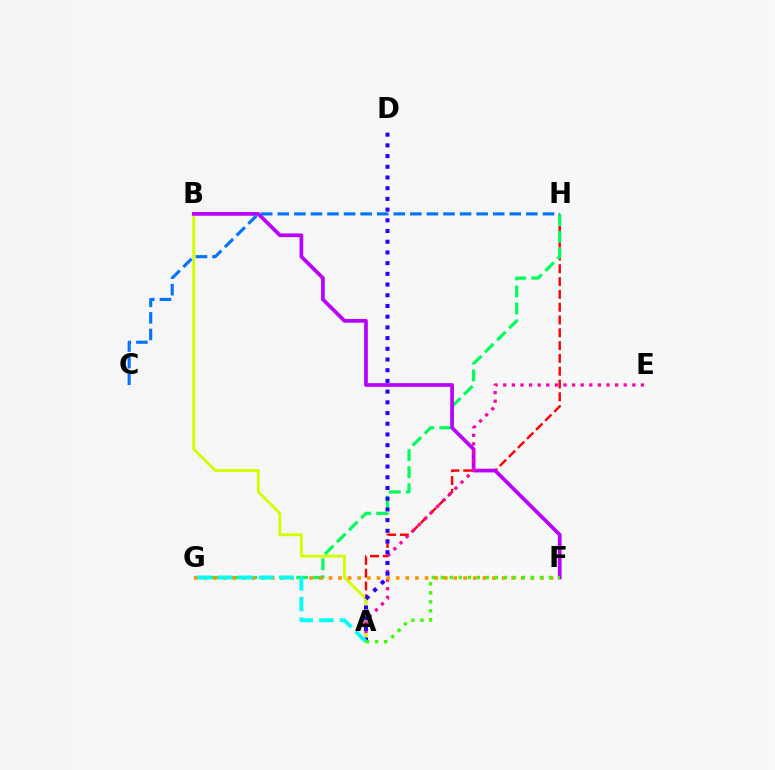{('A', 'H'): [{'color': '#ff0000', 'line_style': 'dashed', 'thickness': 1.74}], ('A', 'B'): [{'color': '#d1ff00', 'line_style': 'solid', 'thickness': 2.07}], ('G', 'H'): [{'color': '#00ff5c', 'line_style': 'dashed', 'thickness': 2.31}], ('B', 'F'): [{'color': '#b900ff', 'line_style': 'solid', 'thickness': 2.67}], ('A', 'E'): [{'color': '#ff00ac', 'line_style': 'dotted', 'thickness': 2.34}], ('A', 'D'): [{'color': '#2500ff', 'line_style': 'dotted', 'thickness': 2.91}], ('F', 'G'): [{'color': '#ff9400', 'line_style': 'dotted', 'thickness': 2.61}], ('A', 'G'): [{'color': '#00fff6', 'line_style': 'dashed', 'thickness': 2.8}], ('C', 'H'): [{'color': '#0074ff', 'line_style': 'dashed', 'thickness': 2.25}], ('A', 'F'): [{'color': '#3dff00', 'line_style': 'dotted', 'thickness': 2.45}]}